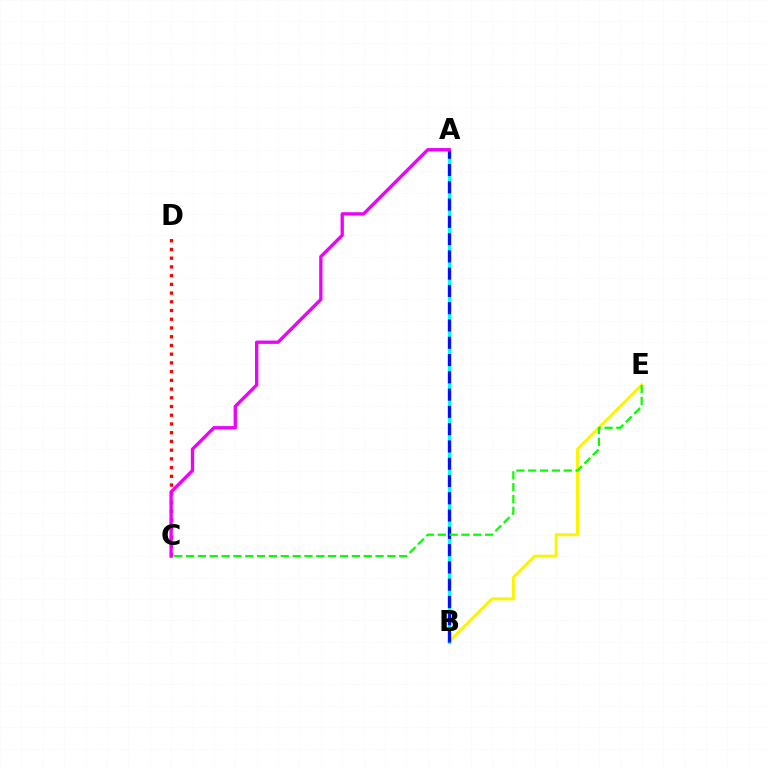{('C', 'D'): [{'color': '#ff0000', 'line_style': 'dotted', 'thickness': 2.37}], ('B', 'E'): [{'color': '#fcf500', 'line_style': 'solid', 'thickness': 2.16}], ('A', 'B'): [{'color': '#00fff6', 'line_style': 'solid', 'thickness': 2.33}, {'color': '#0010ff', 'line_style': 'dashed', 'thickness': 2.35}], ('A', 'C'): [{'color': '#ee00ff', 'line_style': 'solid', 'thickness': 2.39}], ('C', 'E'): [{'color': '#08ff00', 'line_style': 'dashed', 'thickness': 1.61}]}